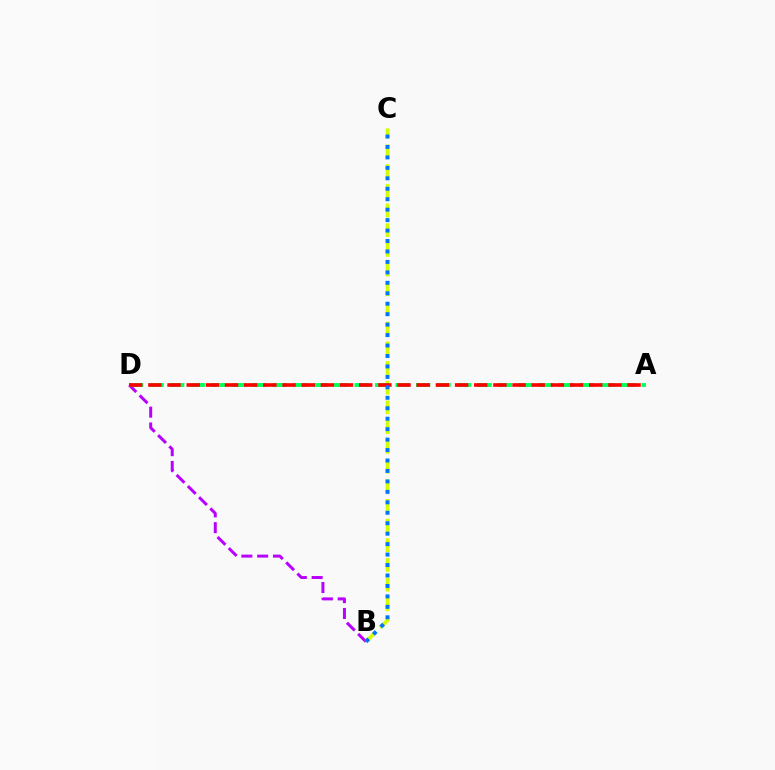{('B', 'D'): [{'color': '#b900ff', 'line_style': 'dashed', 'thickness': 2.15}], ('B', 'C'): [{'color': '#d1ff00', 'line_style': 'dashed', 'thickness': 2.68}, {'color': '#0074ff', 'line_style': 'dotted', 'thickness': 2.84}], ('A', 'D'): [{'color': '#00ff5c', 'line_style': 'dashed', 'thickness': 2.78}, {'color': '#ff0000', 'line_style': 'dashed', 'thickness': 2.6}]}